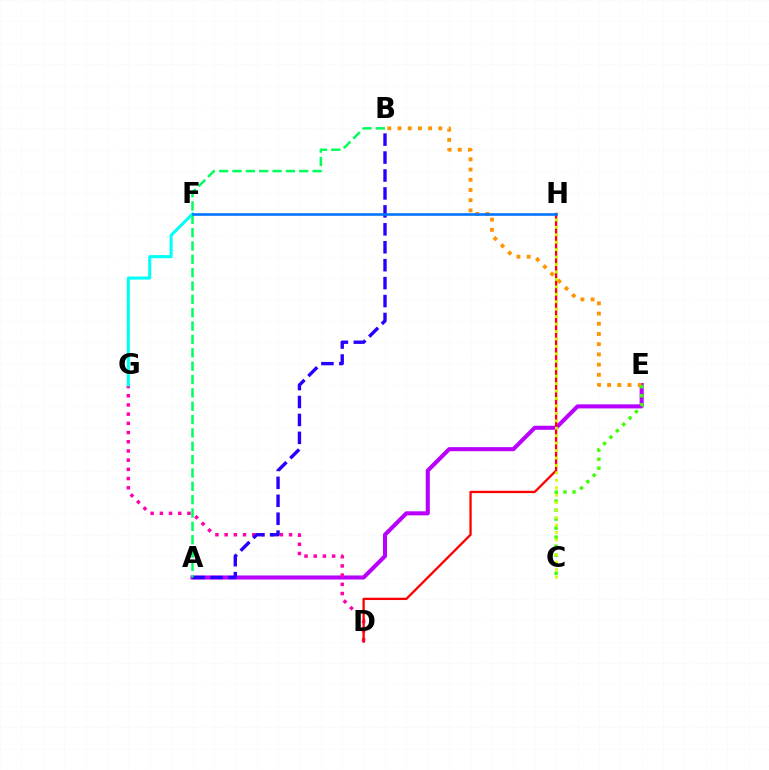{('A', 'E'): [{'color': '#b900ff', 'line_style': 'solid', 'thickness': 2.93}], ('D', 'G'): [{'color': '#ff00ac', 'line_style': 'dotted', 'thickness': 2.5}], ('F', 'G'): [{'color': '#00fff6', 'line_style': 'solid', 'thickness': 2.21}], ('A', 'B'): [{'color': '#2500ff', 'line_style': 'dashed', 'thickness': 2.44}, {'color': '#00ff5c', 'line_style': 'dashed', 'thickness': 1.81}], ('D', 'H'): [{'color': '#ff0000', 'line_style': 'solid', 'thickness': 1.66}], ('B', 'E'): [{'color': '#ff9400', 'line_style': 'dotted', 'thickness': 2.77}], ('F', 'H'): [{'color': '#0074ff', 'line_style': 'solid', 'thickness': 1.88}], ('C', 'E'): [{'color': '#3dff00', 'line_style': 'dotted', 'thickness': 2.45}], ('C', 'H'): [{'color': '#d1ff00', 'line_style': 'dotted', 'thickness': 2.02}]}